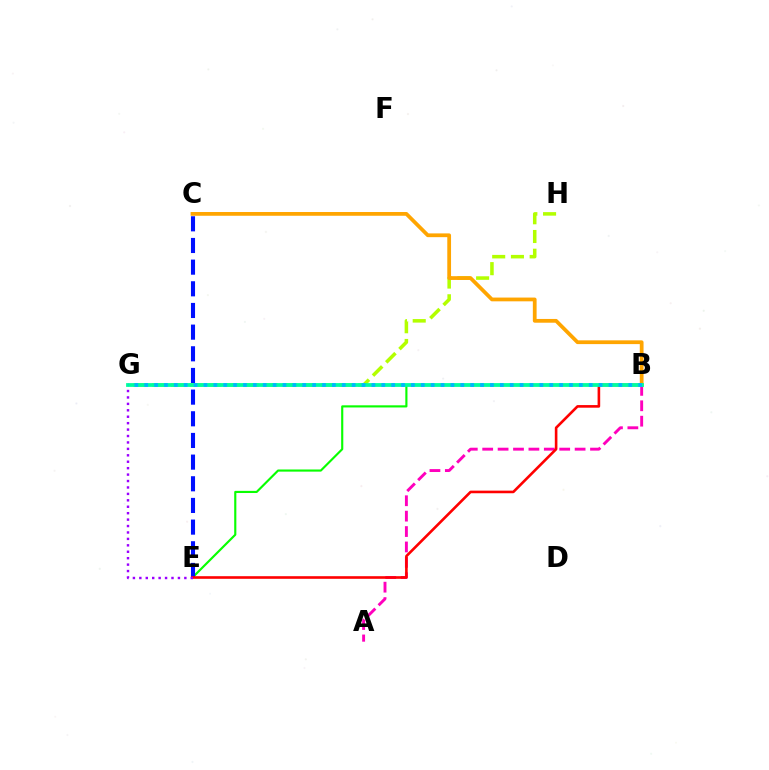{('A', 'B'): [{'color': '#ff00bd', 'line_style': 'dashed', 'thickness': 2.09}], ('B', 'E'): [{'color': '#08ff00', 'line_style': 'solid', 'thickness': 1.54}, {'color': '#ff0000', 'line_style': 'solid', 'thickness': 1.88}], ('C', 'E'): [{'color': '#0010ff', 'line_style': 'dashed', 'thickness': 2.94}], ('E', 'G'): [{'color': '#9b00ff', 'line_style': 'dotted', 'thickness': 1.75}], ('G', 'H'): [{'color': '#b3ff00', 'line_style': 'dashed', 'thickness': 2.54}], ('B', 'C'): [{'color': '#ffa500', 'line_style': 'solid', 'thickness': 2.7}], ('B', 'G'): [{'color': '#00ff9d', 'line_style': 'solid', 'thickness': 2.72}, {'color': '#00b5ff', 'line_style': 'dotted', 'thickness': 2.68}]}